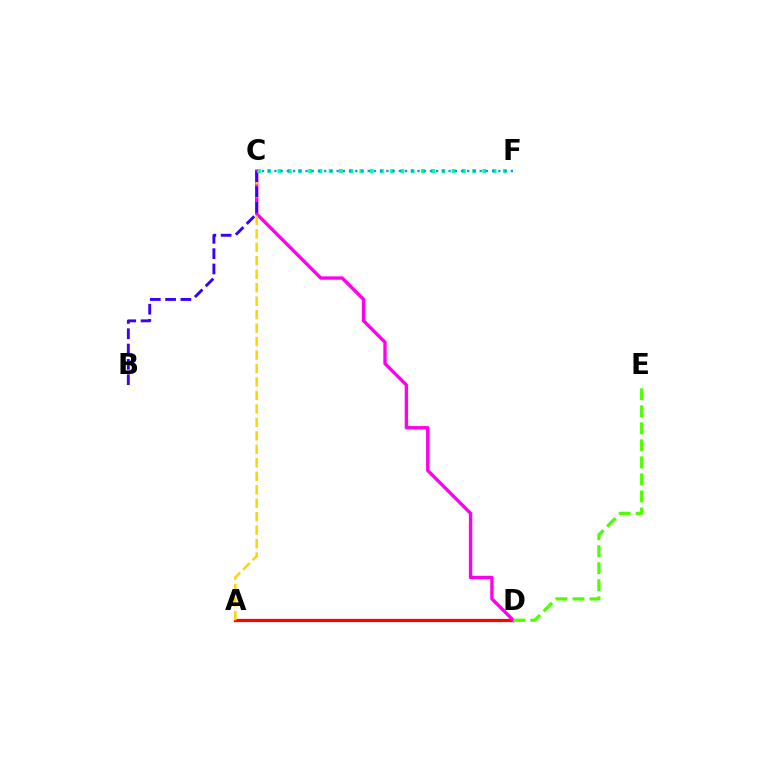{('A', 'D'): [{'color': '#ff0000', 'line_style': 'solid', 'thickness': 2.32}], ('C', 'D'): [{'color': '#ff00ed', 'line_style': 'solid', 'thickness': 2.43}], ('D', 'E'): [{'color': '#4fff00', 'line_style': 'dashed', 'thickness': 2.31}], ('A', 'C'): [{'color': '#ffd500', 'line_style': 'dashed', 'thickness': 1.83}], ('B', 'C'): [{'color': '#3700ff', 'line_style': 'dashed', 'thickness': 2.08}], ('C', 'F'): [{'color': '#00ff86', 'line_style': 'dotted', 'thickness': 2.78}, {'color': '#009eff', 'line_style': 'dotted', 'thickness': 1.69}]}